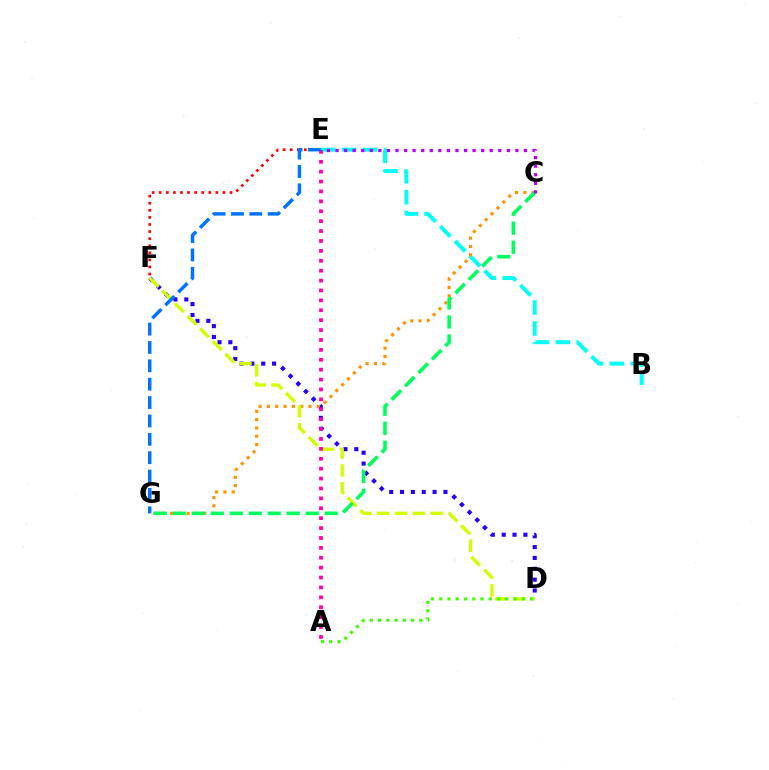{('B', 'E'): [{'color': '#00fff6', 'line_style': 'dashed', 'thickness': 2.85}], ('D', 'F'): [{'color': '#2500ff', 'line_style': 'dotted', 'thickness': 2.95}, {'color': '#d1ff00', 'line_style': 'dashed', 'thickness': 2.43}], ('C', 'G'): [{'color': '#ff9400', 'line_style': 'dotted', 'thickness': 2.26}, {'color': '#00ff5c', 'line_style': 'dashed', 'thickness': 2.58}], ('E', 'F'): [{'color': '#ff0000', 'line_style': 'dotted', 'thickness': 1.92}], ('A', 'E'): [{'color': '#ff00ac', 'line_style': 'dotted', 'thickness': 2.69}], ('C', 'E'): [{'color': '#b900ff', 'line_style': 'dotted', 'thickness': 2.33}], ('E', 'G'): [{'color': '#0074ff', 'line_style': 'dashed', 'thickness': 2.5}], ('A', 'D'): [{'color': '#3dff00', 'line_style': 'dotted', 'thickness': 2.24}]}